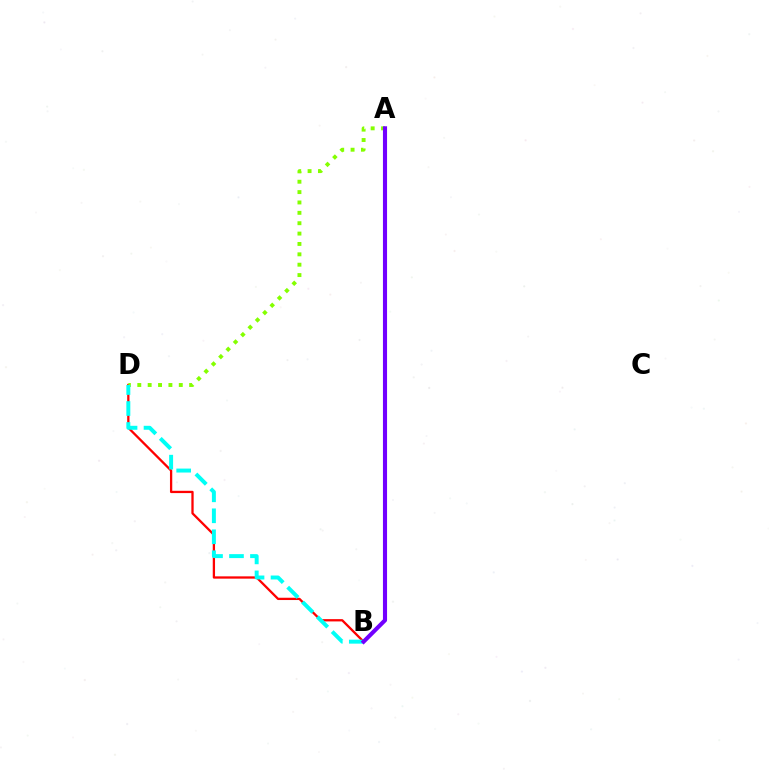{('B', 'D'): [{'color': '#ff0000', 'line_style': 'solid', 'thickness': 1.65}, {'color': '#00fff6', 'line_style': 'dashed', 'thickness': 2.85}], ('A', 'D'): [{'color': '#84ff00', 'line_style': 'dotted', 'thickness': 2.82}], ('A', 'B'): [{'color': '#7200ff', 'line_style': 'solid', 'thickness': 2.96}]}